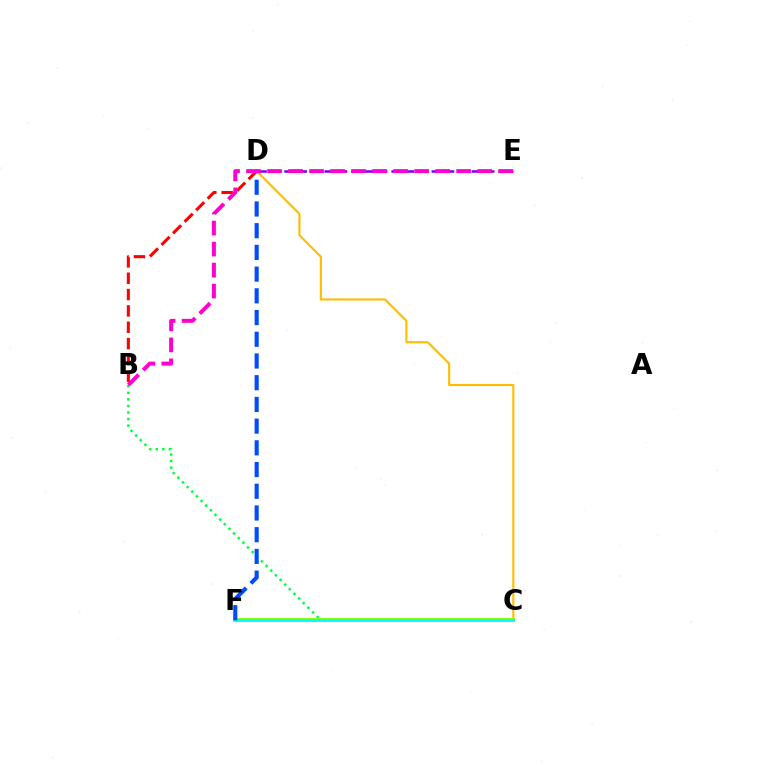{('B', 'D'): [{'color': '#ff0000', 'line_style': 'dashed', 'thickness': 2.22}], ('C', 'D'): [{'color': '#ffbd00', 'line_style': 'solid', 'thickness': 1.53}], ('B', 'C'): [{'color': '#00ff39', 'line_style': 'dotted', 'thickness': 1.78}], ('C', 'F'): [{'color': '#84ff00', 'line_style': 'solid', 'thickness': 2.73}, {'color': '#00fff6', 'line_style': 'solid', 'thickness': 1.94}], ('D', 'E'): [{'color': '#7200ff', 'line_style': 'dashed', 'thickness': 1.82}], ('D', 'F'): [{'color': '#004bff', 'line_style': 'dashed', 'thickness': 2.95}], ('B', 'E'): [{'color': '#ff00cf', 'line_style': 'dashed', 'thickness': 2.85}]}